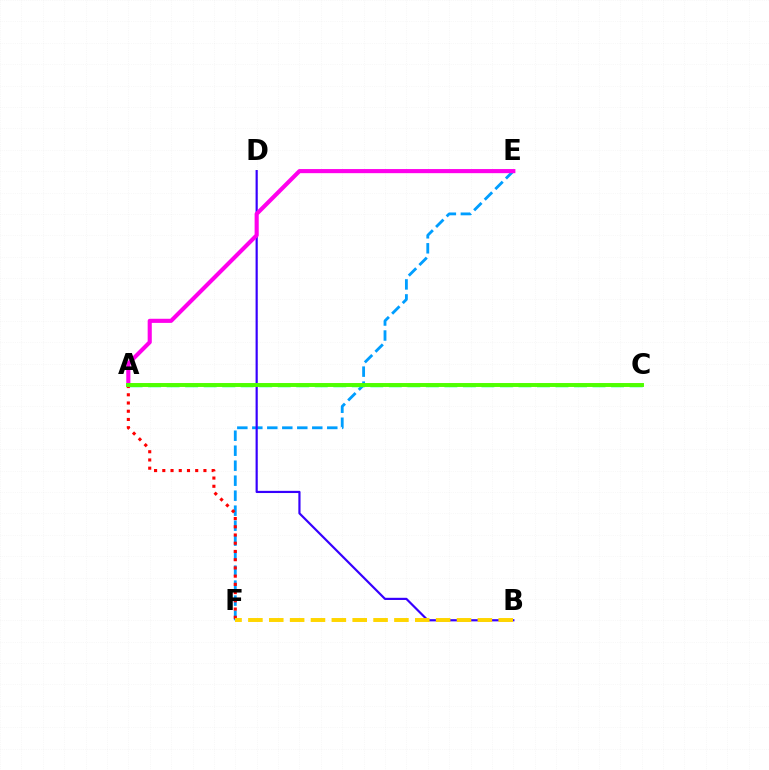{('E', 'F'): [{'color': '#009eff', 'line_style': 'dashed', 'thickness': 2.04}], ('A', 'C'): [{'color': '#00ff86', 'line_style': 'dashed', 'thickness': 2.52}, {'color': '#4fff00', 'line_style': 'solid', 'thickness': 2.82}], ('B', 'D'): [{'color': '#3700ff', 'line_style': 'solid', 'thickness': 1.57}], ('A', 'F'): [{'color': '#ff0000', 'line_style': 'dotted', 'thickness': 2.24}], ('A', 'E'): [{'color': '#ff00ed', 'line_style': 'solid', 'thickness': 2.96}], ('B', 'F'): [{'color': '#ffd500', 'line_style': 'dashed', 'thickness': 2.83}]}